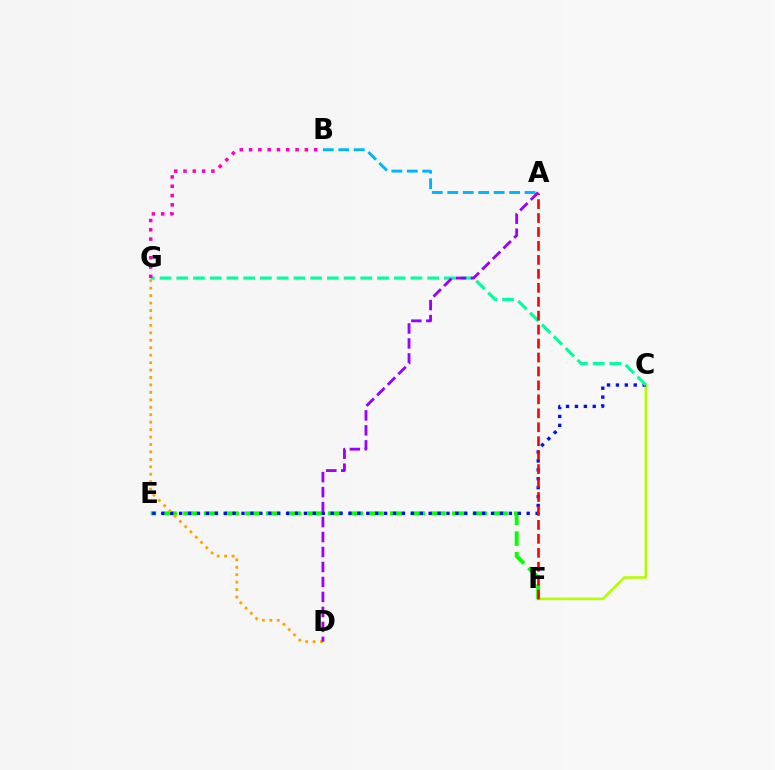{('C', 'F'): [{'color': '#b3ff00', 'line_style': 'solid', 'thickness': 1.86}], ('E', 'F'): [{'color': '#08ff00', 'line_style': 'dashed', 'thickness': 2.81}], ('C', 'E'): [{'color': '#0010ff', 'line_style': 'dotted', 'thickness': 2.42}], ('D', 'G'): [{'color': '#ffa500', 'line_style': 'dotted', 'thickness': 2.02}], ('C', 'G'): [{'color': '#00ff9d', 'line_style': 'dashed', 'thickness': 2.27}], ('A', 'F'): [{'color': '#ff0000', 'line_style': 'dashed', 'thickness': 1.89}], ('B', 'G'): [{'color': '#ff00bd', 'line_style': 'dotted', 'thickness': 2.53}], ('A', 'B'): [{'color': '#00b5ff', 'line_style': 'dashed', 'thickness': 2.1}], ('A', 'D'): [{'color': '#9b00ff', 'line_style': 'dashed', 'thickness': 2.03}]}